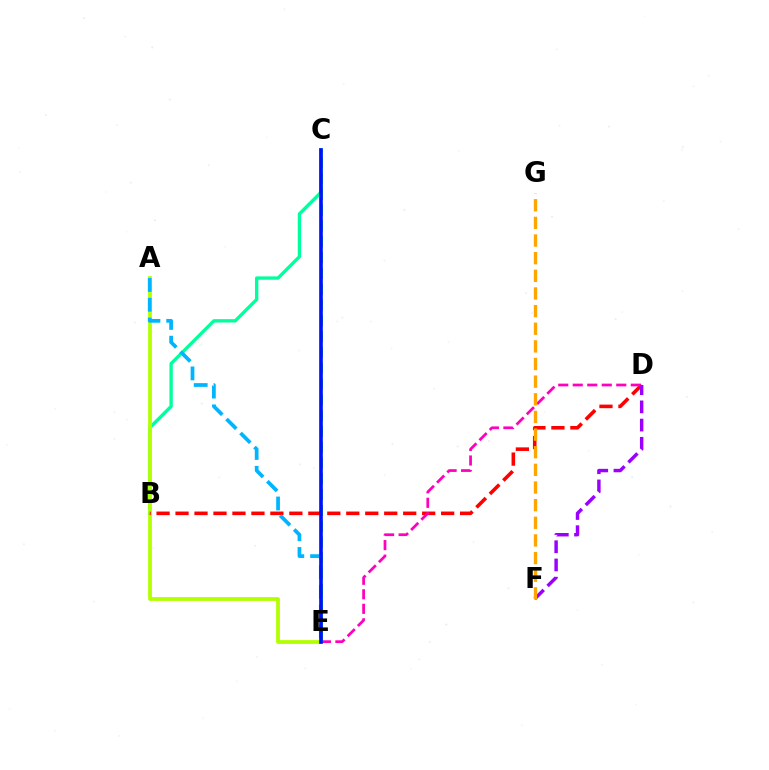{('B', 'C'): [{'color': '#00ff9d', 'line_style': 'solid', 'thickness': 2.41}], ('A', 'E'): [{'color': '#b3ff00', 'line_style': 'solid', 'thickness': 2.72}, {'color': '#00b5ff', 'line_style': 'dashed', 'thickness': 2.69}], ('B', 'D'): [{'color': '#ff0000', 'line_style': 'dashed', 'thickness': 2.58}], ('D', 'E'): [{'color': '#ff00bd', 'line_style': 'dashed', 'thickness': 1.97}], ('D', 'F'): [{'color': '#9b00ff', 'line_style': 'dashed', 'thickness': 2.47}], ('F', 'G'): [{'color': '#ffa500', 'line_style': 'dashed', 'thickness': 2.4}], ('C', 'E'): [{'color': '#08ff00', 'line_style': 'dashed', 'thickness': 2.15}, {'color': '#0010ff', 'line_style': 'solid', 'thickness': 2.62}]}